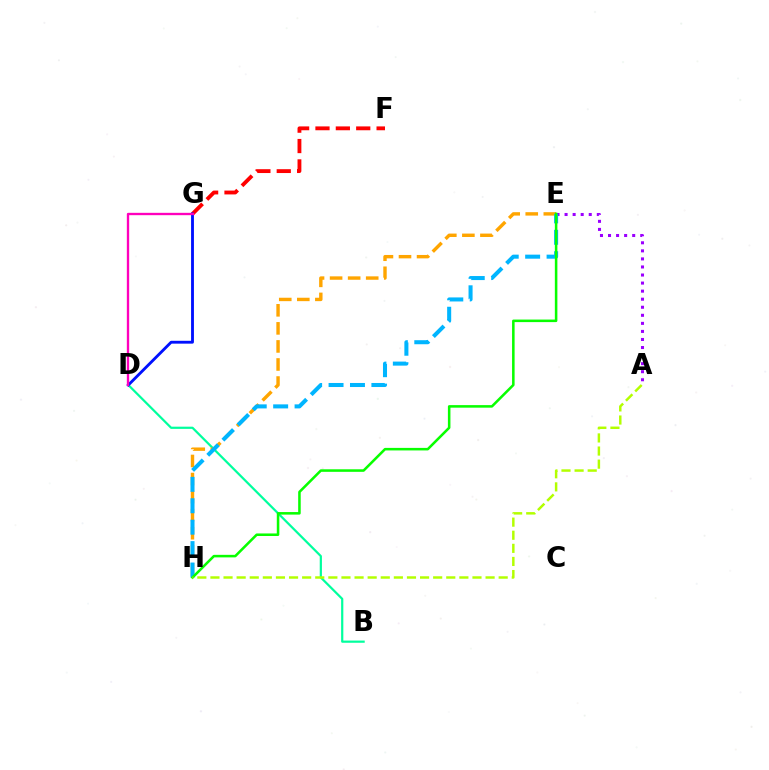{('F', 'G'): [{'color': '#ff0000', 'line_style': 'dashed', 'thickness': 2.77}], ('B', 'D'): [{'color': '#00ff9d', 'line_style': 'solid', 'thickness': 1.59}], ('D', 'G'): [{'color': '#0010ff', 'line_style': 'solid', 'thickness': 2.05}, {'color': '#ff00bd', 'line_style': 'solid', 'thickness': 1.69}], ('E', 'H'): [{'color': '#ffa500', 'line_style': 'dashed', 'thickness': 2.45}, {'color': '#00b5ff', 'line_style': 'dashed', 'thickness': 2.91}, {'color': '#08ff00', 'line_style': 'solid', 'thickness': 1.83}], ('A', 'E'): [{'color': '#9b00ff', 'line_style': 'dotted', 'thickness': 2.19}], ('A', 'H'): [{'color': '#b3ff00', 'line_style': 'dashed', 'thickness': 1.78}]}